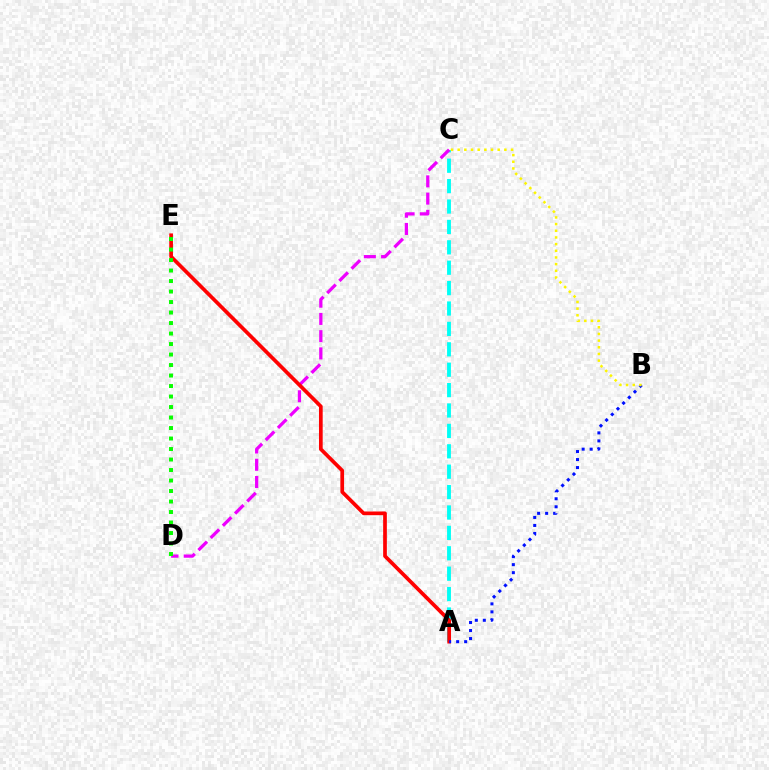{('A', 'C'): [{'color': '#00fff6', 'line_style': 'dashed', 'thickness': 2.77}], ('C', 'D'): [{'color': '#ee00ff', 'line_style': 'dashed', 'thickness': 2.34}], ('A', 'E'): [{'color': '#ff0000', 'line_style': 'solid', 'thickness': 2.67}], ('A', 'B'): [{'color': '#0010ff', 'line_style': 'dotted', 'thickness': 2.18}], ('D', 'E'): [{'color': '#08ff00', 'line_style': 'dotted', 'thickness': 2.85}], ('B', 'C'): [{'color': '#fcf500', 'line_style': 'dotted', 'thickness': 1.81}]}